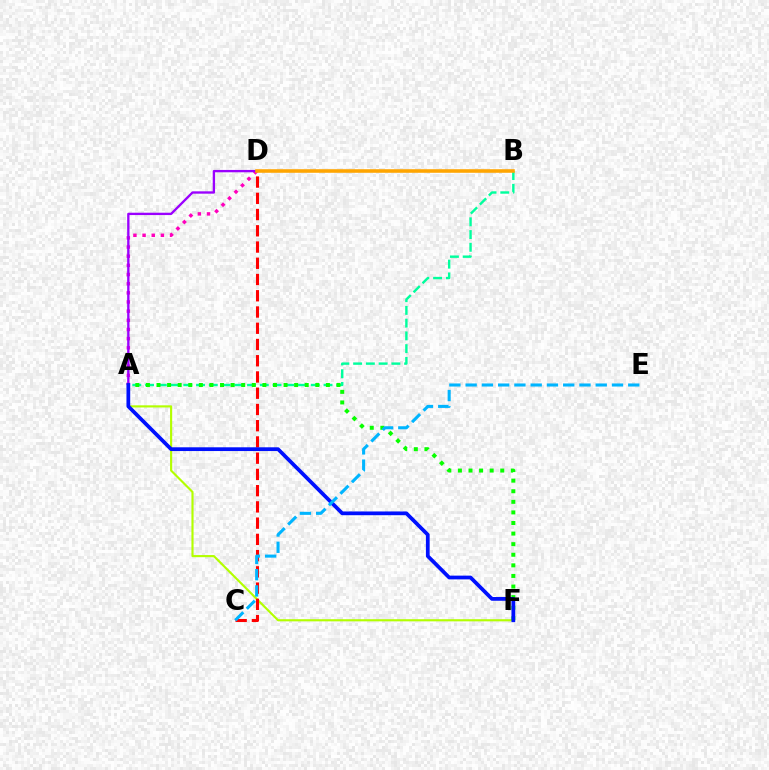{('A', 'D'): [{'color': '#ff00bd', 'line_style': 'dotted', 'thickness': 2.49}, {'color': '#9b00ff', 'line_style': 'solid', 'thickness': 1.69}], ('A', 'F'): [{'color': '#b3ff00', 'line_style': 'solid', 'thickness': 1.54}, {'color': '#08ff00', 'line_style': 'dotted', 'thickness': 2.88}, {'color': '#0010ff', 'line_style': 'solid', 'thickness': 2.7}], ('A', 'B'): [{'color': '#00ff9d', 'line_style': 'dashed', 'thickness': 1.73}], ('C', 'D'): [{'color': '#ff0000', 'line_style': 'dashed', 'thickness': 2.21}], ('C', 'E'): [{'color': '#00b5ff', 'line_style': 'dashed', 'thickness': 2.21}], ('B', 'D'): [{'color': '#ffa500', 'line_style': 'solid', 'thickness': 2.57}]}